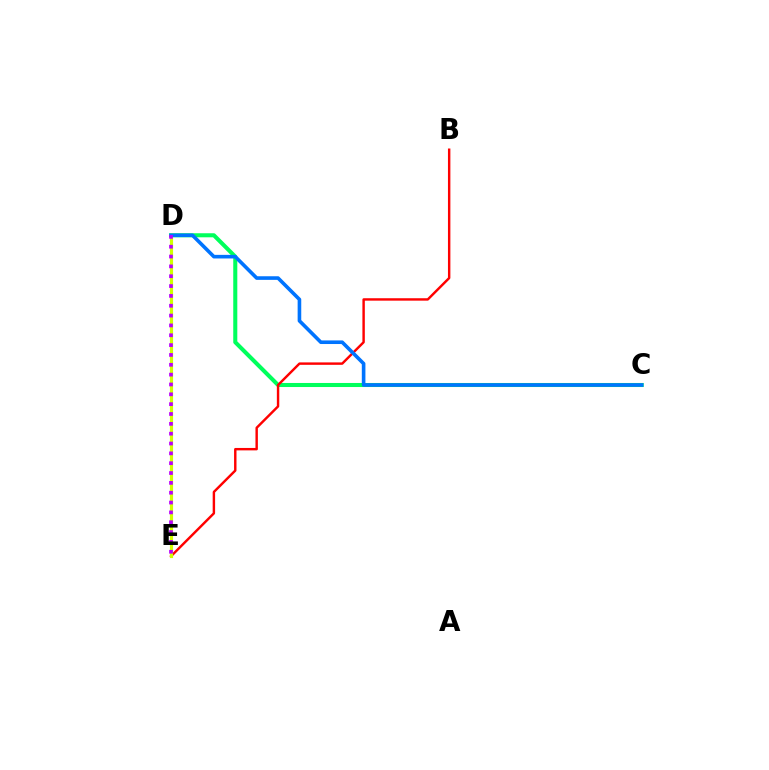{('C', 'D'): [{'color': '#00ff5c', 'line_style': 'solid', 'thickness': 2.92}, {'color': '#0074ff', 'line_style': 'solid', 'thickness': 2.6}], ('B', 'E'): [{'color': '#ff0000', 'line_style': 'solid', 'thickness': 1.75}], ('D', 'E'): [{'color': '#d1ff00', 'line_style': 'solid', 'thickness': 2.27}, {'color': '#b900ff', 'line_style': 'dotted', 'thickness': 2.67}]}